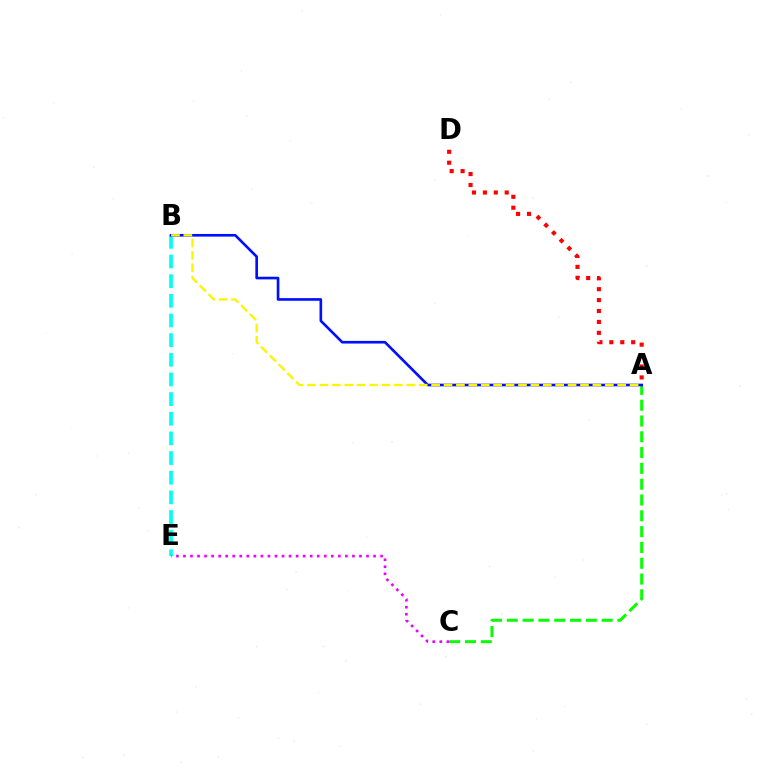{('B', 'E'): [{'color': '#00fff6', 'line_style': 'dashed', 'thickness': 2.67}], ('A', 'C'): [{'color': '#08ff00', 'line_style': 'dashed', 'thickness': 2.15}], ('A', 'B'): [{'color': '#0010ff', 'line_style': 'solid', 'thickness': 1.91}, {'color': '#fcf500', 'line_style': 'dashed', 'thickness': 1.69}], ('C', 'E'): [{'color': '#ee00ff', 'line_style': 'dotted', 'thickness': 1.91}], ('A', 'D'): [{'color': '#ff0000', 'line_style': 'dotted', 'thickness': 2.97}]}